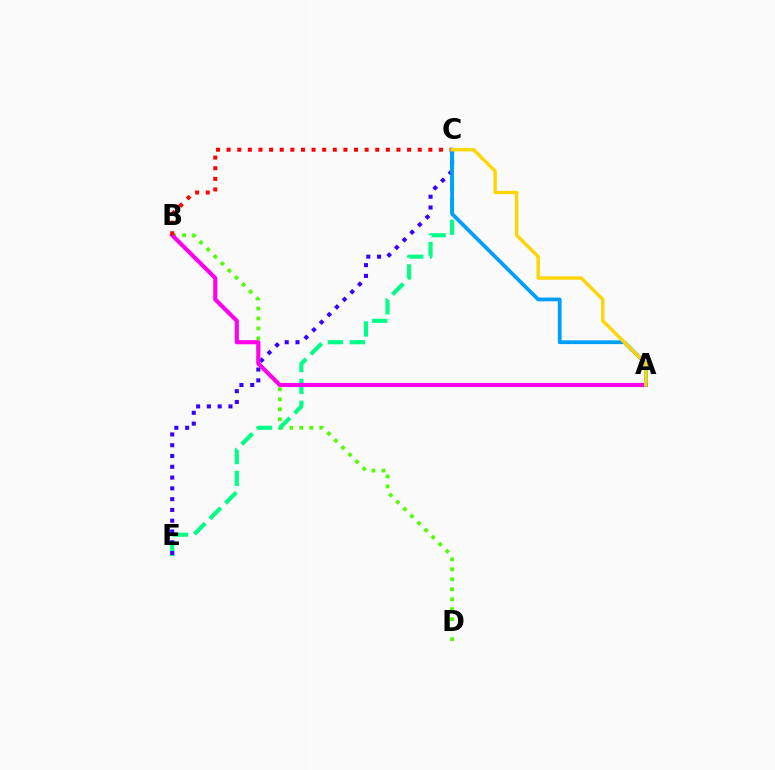{('B', 'D'): [{'color': '#4fff00', 'line_style': 'dotted', 'thickness': 2.71}], ('C', 'E'): [{'color': '#00ff86', 'line_style': 'dashed', 'thickness': 2.98}, {'color': '#3700ff', 'line_style': 'dotted', 'thickness': 2.93}], ('A', 'B'): [{'color': '#ff00ed', 'line_style': 'solid', 'thickness': 2.98}], ('B', 'C'): [{'color': '#ff0000', 'line_style': 'dotted', 'thickness': 2.88}], ('A', 'C'): [{'color': '#009eff', 'line_style': 'solid', 'thickness': 2.71}, {'color': '#ffd500', 'line_style': 'solid', 'thickness': 2.42}]}